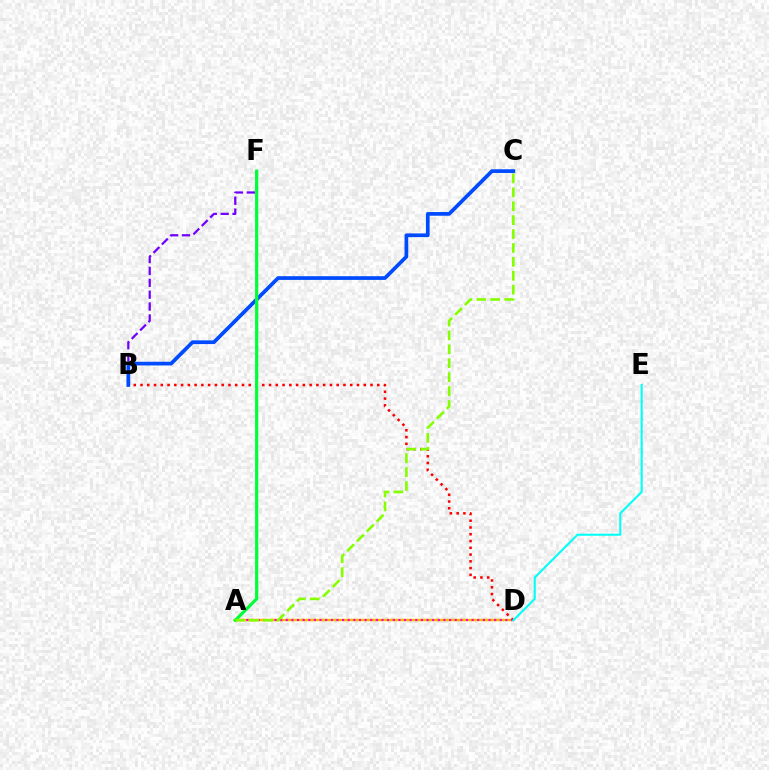{('A', 'D'): [{'color': '#ffbd00', 'line_style': 'solid', 'thickness': 1.79}, {'color': '#ff00cf', 'line_style': 'dotted', 'thickness': 1.53}], ('B', 'F'): [{'color': '#7200ff', 'line_style': 'dashed', 'thickness': 1.61}], ('B', 'D'): [{'color': '#ff0000', 'line_style': 'dotted', 'thickness': 1.84}], ('D', 'E'): [{'color': '#00fff6', 'line_style': 'solid', 'thickness': 1.5}], ('B', 'C'): [{'color': '#004bff', 'line_style': 'solid', 'thickness': 2.68}], ('A', 'F'): [{'color': '#00ff39', 'line_style': 'solid', 'thickness': 2.3}], ('A', 'C'): [{'color': '#84ff00', 'line_style': 'dashed', 'thickness': 1.89}]}